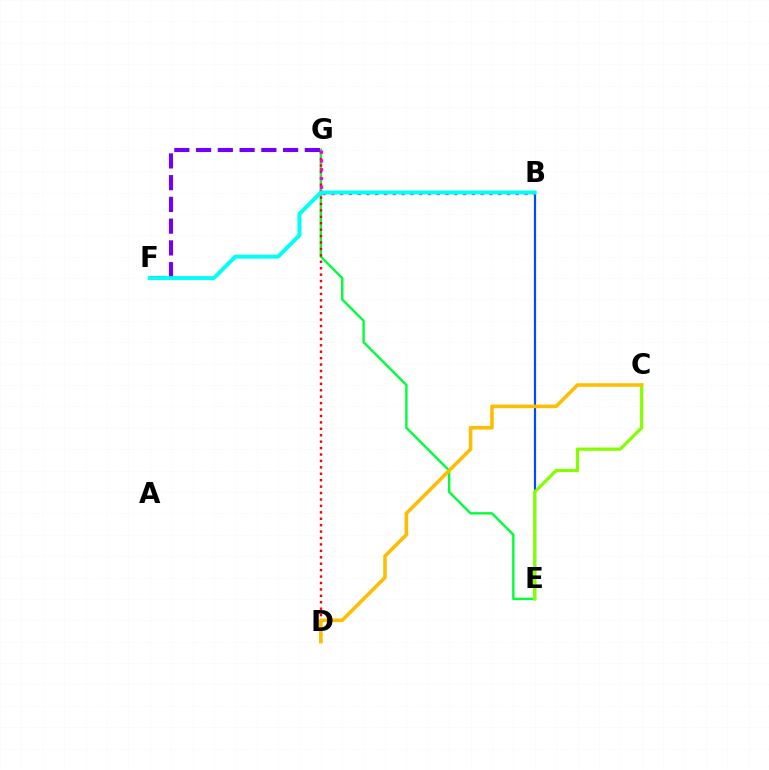{('B', 'E'): [{'color': '#004bff', 'line_style': 'solid', 'thickness': 1.59}], ('E', 'G'): [{'color': '#00ff39', 'line_style': 'solid', 'thickness': 1.72}], ('F', 'G'): [{'color': '#7200ff', 'line_style': 'dashed', 'thickness': 2.95}], ('C', 'E'): [{'color': '#84ff00', 'line_style': 'solid', 'thickness': 2.33}], ('D', 'G'): [{'color': '#ff0000', 'line_style': 'dotted', 'thickness': 1.75}], ('B', 'G'): [{'color': '#ff00cf', 'line_style': 'dotted', 'thickness': 2.39}], ('B', 'F'): [{'color': '#00fff6', 'line_style': 'solid', 'thickness': 2.85}], ('C', 'D'): [{'color': '#ffbd00', 'line_style': 'solid', 'thickness': 2.57}]}